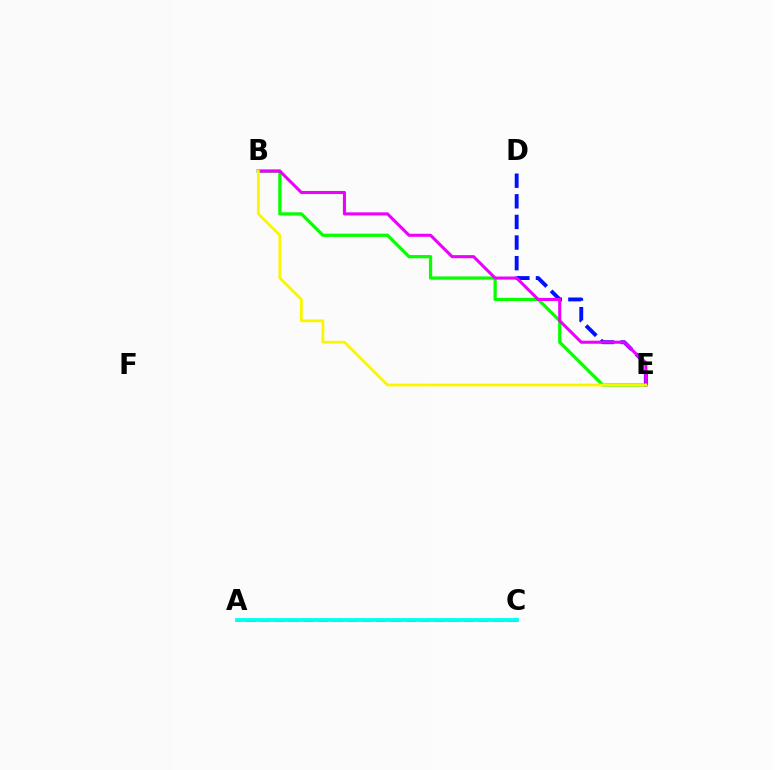{('A', 'C'): [{'color': '#ff0000', 'line_style': 'dashed', 'thickness': 1.98}, {'color': '#00fff6', 'line_style': 'solid', 'thickness': 2.74}], ('B', 'E'): [{'color': '#08ff00', 'line_style': 'solid', 'thickness': 2.33}, {'color': '#ee00ff', 'line_style': 'solid', 'thickness': 2.22}, {'color': '#fcf500', 'line_style': 'solid', 'thickness': 2.02}], ('D', 'E'): [{'color': '#0010ff', 'line_style': 'dashed', 'thickness': 2.8}]}